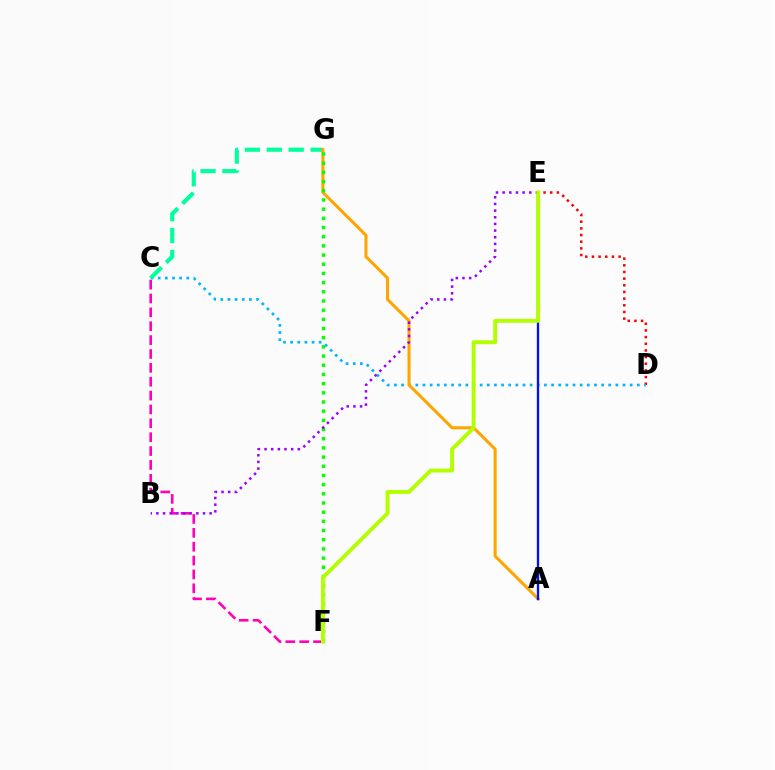{('D', 'E'): [{'color': '#ff0000', 'line_style': 'dotted', 'thickness': 1.81}], ('C', 'D'): [{'color': '#00b5ff', 'line_style': 'dotted', 'thickness': 1.94}], ('C', 'G'): [{'color': '#00ff9d', 'line_style': 'dashed', 'thickness': 2.98}], ('A', 'G'): [{'color': '#ffa500', 'line_style': 'solid', 'thickness': 2.21}], ('C', 'F'): [{'color': '#ff00bd', 'line_style': 'dashed', 'thickness': 1.88}], ('F', 'G'): [{'color': '#08ff00', 'line_style': 'dotted', 'thickness': 2.5}], ('B', 'E'): [{'color': '#9b00ff', 'line_style': 'dotted', 'thickness': 1.81}], ('A', 'E'): [{'color': '#0010ff', 'line_style': 'solid', 'thickness': 1.68}], ('E', 'F'): [{'color': '#b3ff00', 'line_style': 'solid', 'thickness': 2.81}]}